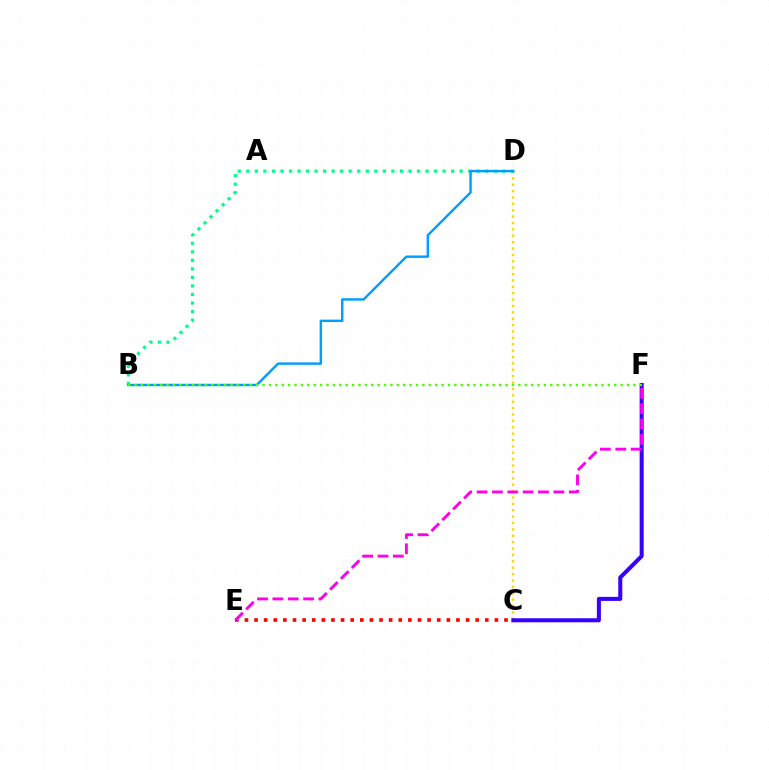{('C', 'E'): [{'color': '#ff0000', 'line_style': 'dotted', 'thickness': 2.61}], ('C', 'D'): [{'color': '#ffd500', 'line_style': 'dotted', 'thickness': 1.73}], ('C', 'F'): [{'color': '#3700ff', 'line_style': 'solid', 'thickness': 2.91}], ('B', 'D'): [{'color': '#00ff86', 'line_style': 'dotted', 'thickness': 2.32}, {'color': '#009eff', 'line_style': 'solid', 'thickness': 1.75}], ('E', 'F'): [{'color': '#ff00ed', 'line_style': 'dashed', 'thickness': 2.09}], ('B', 'F'): [{'color': '#4fff00', 'line_style': 'dotted', 'thickness': 1.74}]}